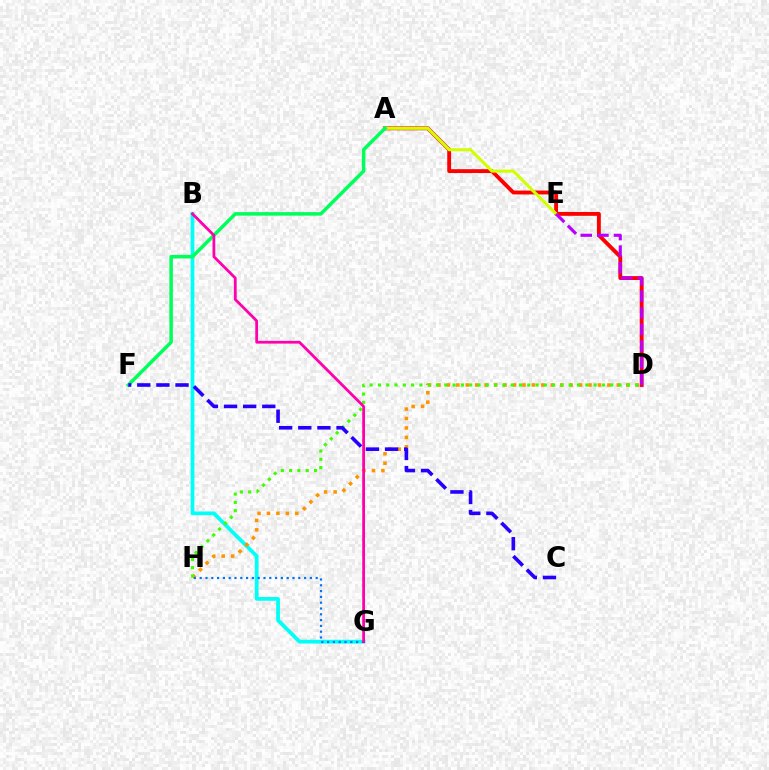{('A', 'D'): [{'color': '#ff0000', 'line_style': 'solid', 'thickness': 2.79}], ('A', 'E'): [{'color': '#d1ff00', 'line_style': 'solid', 'thickness': 2.21}], ('B', 'G'): [{'color': '#00fff6', 'line_style': 'solid', 'thickness': 2.7}, {'color': '#ff00ac', 'line_style': 'solid', 'thickness': 2.0}], ('D', 'H'): [{'color': '#ff9400', 'line_style': 'dotted', 'thickness': 2.56}, {'color': '#3dff00', 'line_style': 'dotted', 'thickness': 2.25}], ('D', 'E'): [{'color': '#b900ff', 'line_style': 'dashed', 'thickness': 2.26}], ('G', 'H'): [{'color': '#0074ff', 'line_style': 'dotted', 'thickness': 1.58}], ('A', 'F'): [{'color': '#00ff5c', 'line_style': 'solid', 'thickness': 2.53}], ('C', 'F'): [{'color': '#2500ff', 'line_style': 'dashed', 'thickness': 2.6}]}